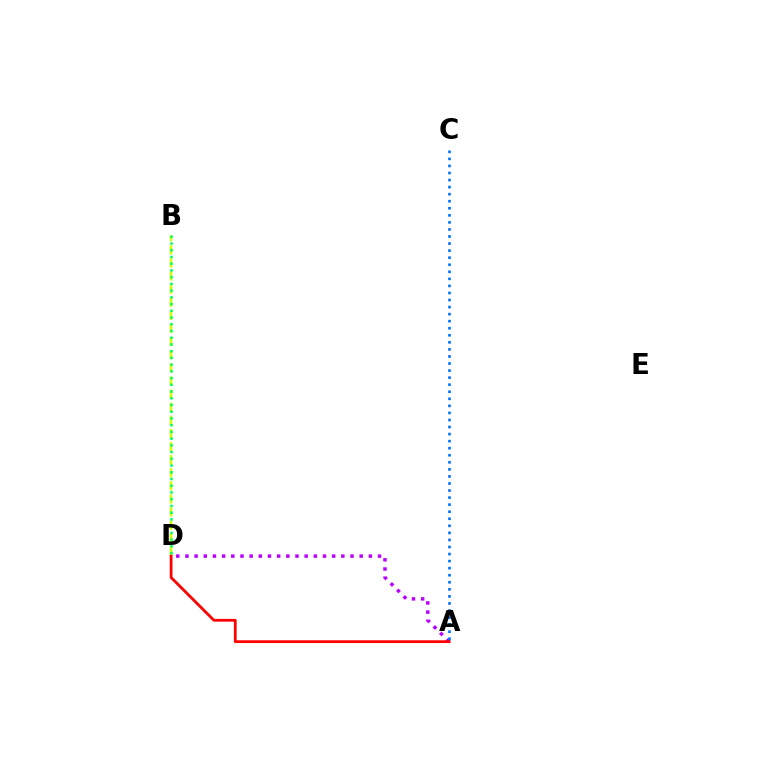{('A', 'D'): [{'color': '#b900ff', 'line_style': 'dotted', 'thickness': 2.49}, {'color': '#ff0000', 'line_style': 'solid', 'thickness': 1.99}], ('B', 'D'): [{'color': '#d1ff00', 'line_style': 'dashed', 'thickness': 1.78}, {'color': '#00ff5c', 'line_style': 'dotted', 'thickness': 1.83}], ('A', 'C'): [{'color': '#0074ff', 'line_style': 'dotted', 'thickness': 1.92}]}